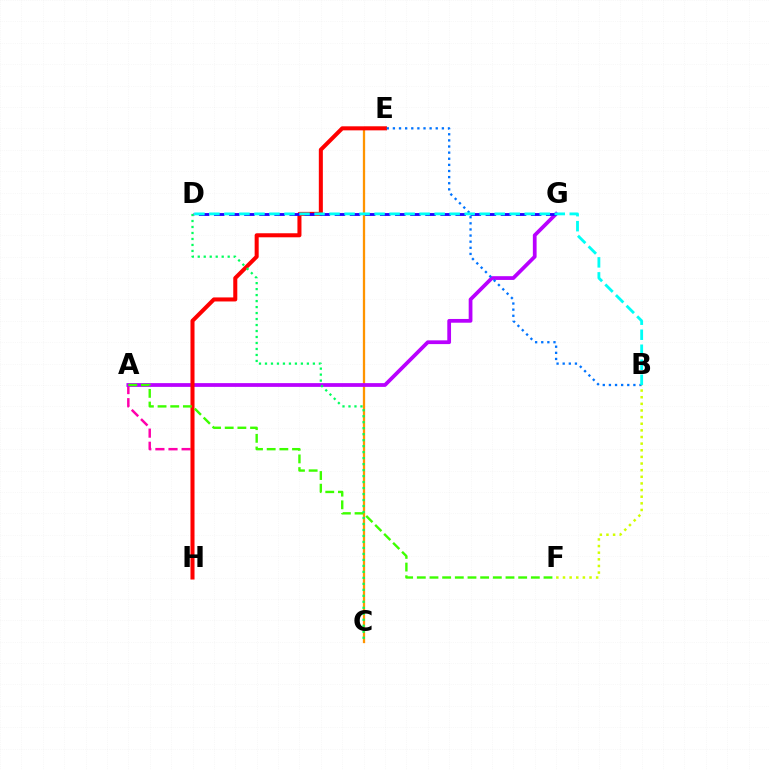{('C', 'E'): [{'color': '#ff9400', 'line_style': 'solid', 'thickness': 1.64}], ('A', 'H'): [{'color': '#ff00ac', 'line_style': 'dashed', 'thickness': 1.78}], ('A', 'G'): [{'color': '#b900ff', 'line_style': 'solid', 'thickness': 2.7}], ('E', 'H'): [{'color': '#ff0000', 'line_style': 'solid', 'thickness': 2.91}], ('B', 'E'): [{'color': '#0074ff', 'line_style': 'dotted', 'thickness': 1.66}], ('D', 'G'): [{'color': '#2500ff', 'line_style': 'dashed', 'thickness': 2.05}], ('B', 'D'): [{'color': '#00fff6', 'line_style': 'dashed', 'thickness': 2.04}], ('A', 'F'): [{'color': '#3dff00', 'line_style': 'dashed', 'thickness': 1.72}], ('B', 'F'): [{'color': '#d1ff00', 'line_style': 'dotted', 'thickness': 1.8}], ('C', 'D'): [{'color': '#00ff5c', 'line_style': 'dotted', 'thickness': 1.63}]}